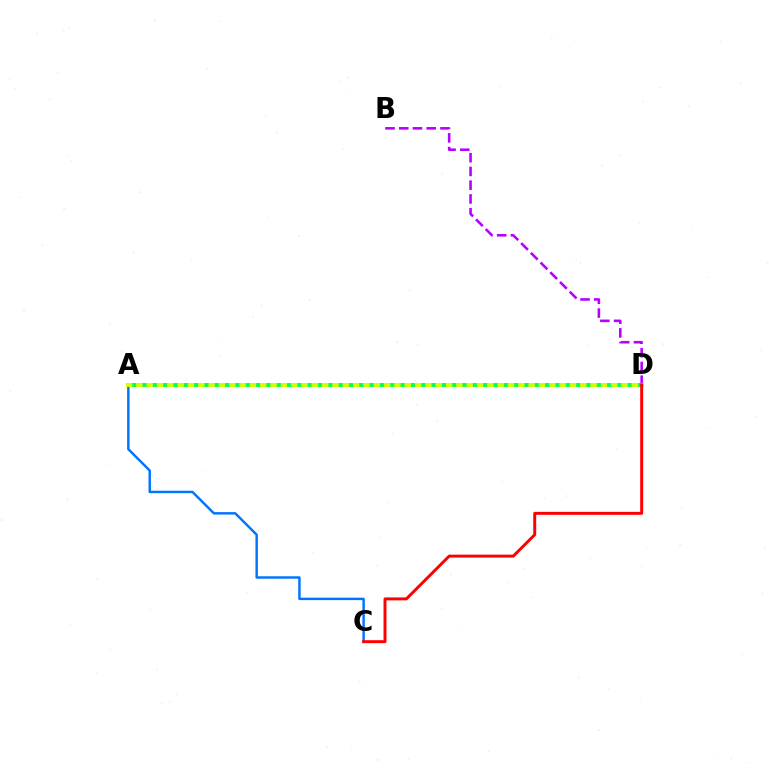{('A', 'C'): [{'color': '#0074ff', 'line_style': 'solid', 'thickness': 1.76}], ('B', 'D'): [{'color': '#b900ff', 'line_style': 'dashed', 'thickness': 1.87}], ('A', 'D'): [{'color': '#d1ff00', 'line_style': 'solid', 'thickness': 2.85}, {'color': '#00ff5c', 'line_style': 'dotted', 'thickness': 2.8}], ('C', 'D'): [{'color': '#ff0000', 'line_style': 'solid', 'thickness': 2.12}]}